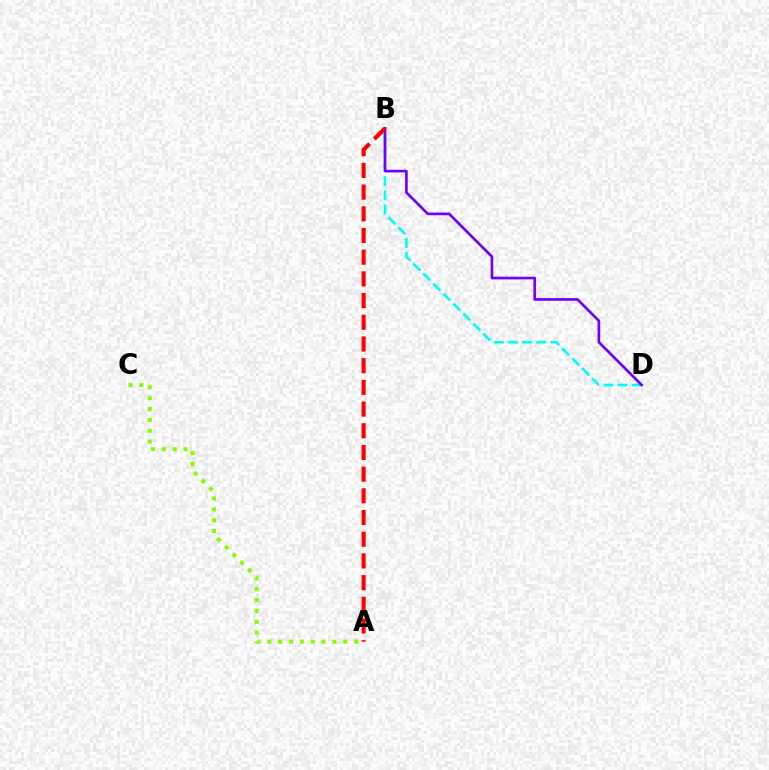{('B', 'D'): [{'color': '#00fff6', 'line_style': 'dashed', 'thickness': 1.92}, {'color': '#7200ff', 'line_style': 'solid', 'thickness': 1.93}], ('A', 'C'): [{'color': '#84ff00', 'line_style': 'dotted', 'thickness': 2.95}], ('A', 'B'): [{'color': '#ff0000', 'line_style': 'dashed', 'thickness': 2.95}]}